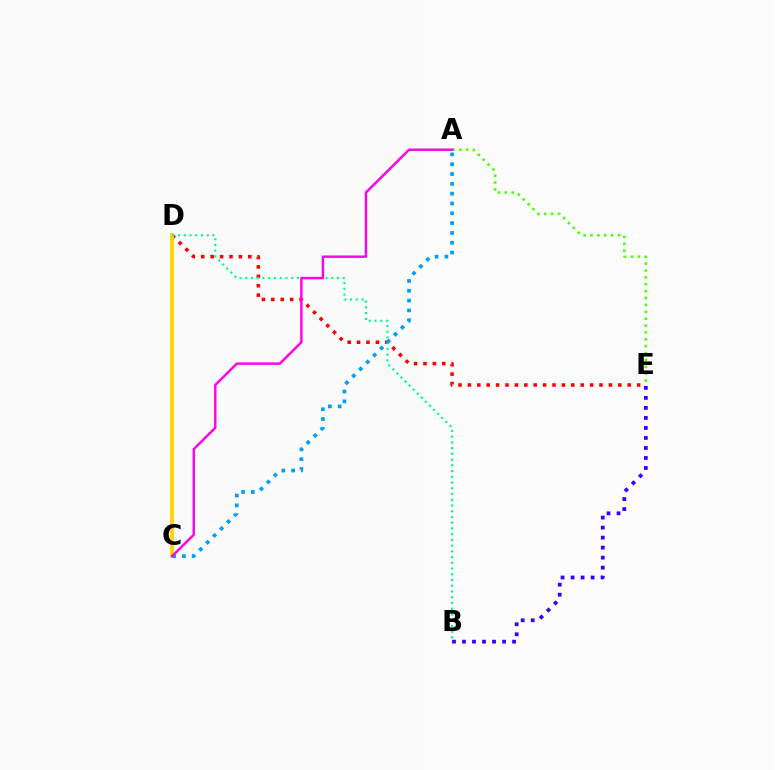{('D', 'E'): [{'color': '#ff0000', 'line_style': 'dotted', 'thickness': 2.55}], ('C', 'D'): [{'color': '#ffd500', 'line_style': 'solid', 'thickness': 2.75}], ('B', 'D'): [{'color': '#00ff86', 'line_style': 'dotted', 'thickness': 1.56}], ('A', 'E'): [{'color': '#4fff00', 'line_style': 'dotted', 'thickness': 1.87}], ('A', 'C'): [{'color': '#009eff', 'line_style': 'dotted', 'thickness': 2.67}, {'color': '#ff00ed', 'line_style': 'solid', 'thickness': 1.76}], ('B', 'E'): [{'color': '#3700ff', 'line_style': 'dotted', 'thickness': 2.72}]}